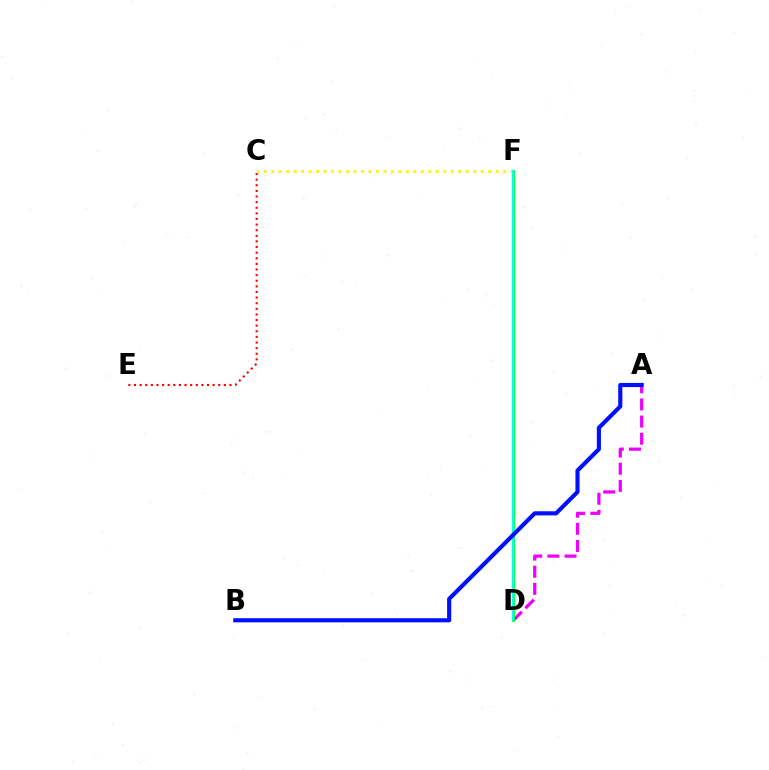{('C', 'E'): [{'color': '#ff0000', 'line_style': 'dotted', 'thickness': 1.53}], ('A', 'D'): [{'color': '#ee00ff', 'line_style': 'dashed', 'thickness': 2.33}], ('D', 'F'): [{'color': '#08ff00', 'line_style': 'solid', 'thickness': 2.05}, {'color': '#00fff6', 'line_style': 'solid', 'thickness': 1.78}], ('C', 'F'): [{'color': '#fcf500', 'line_style': 'dotted', 'thickness': 2.03}], ('A', 'B'): [{'color': '#0010ff', 'line_style': 'solid', 'thickness': 2.97}]}